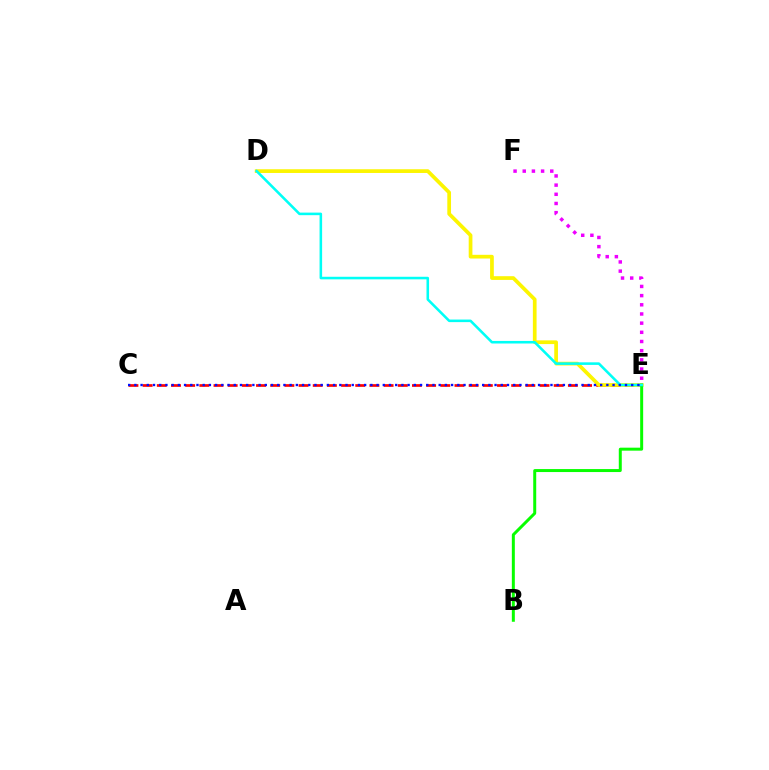{('C', 'E'): [{'color': '#ff0000', 'line_style': 'dashed', 'thickness': 1.93}, {'color': '#0010ff', 'line_style': 'dotted', 'thickness': 1.69}], ('D', 'E'): [{'color': '#fcf500', 'line_style': 'solid', 'thickness': 2.67}, {'color': '#00fff6', 'line_style': 'solid', 'thickness': 1.85}], ('B', 'E'): [{'color': '#08ff00', 'line_style': 'solid', 'thickness': 2.15}], ('E', 'F'): [{'color': '#ee00ff', 'line_style': 'dotted', 'thickness': 2.49}]}